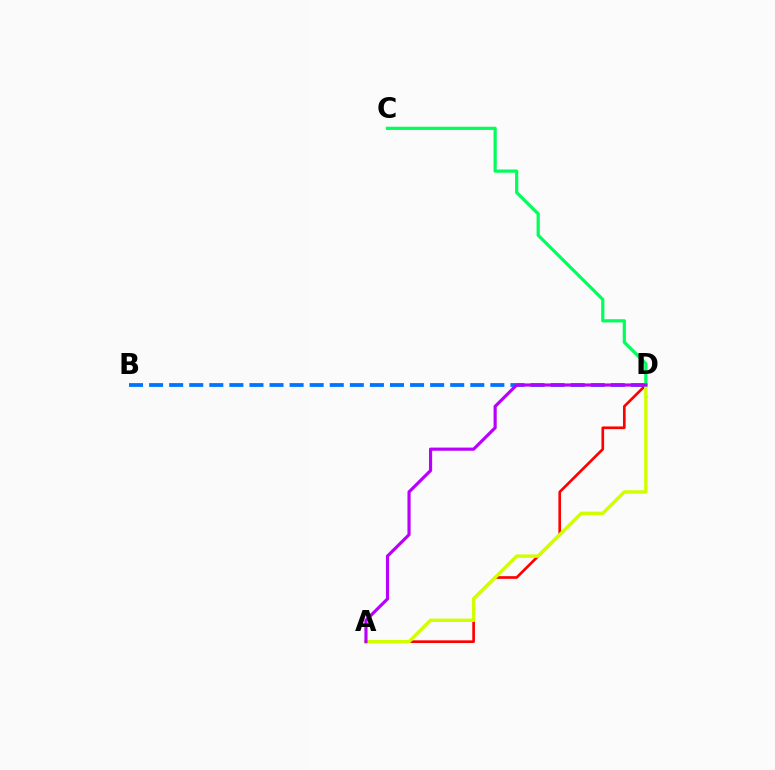{('B', 'D'): [{'color': '#0074ff', 'line_style': 'dashed', 'thickness': 2.73}], ('A', 'D'): [{'color': '#ff0000', 'line_style': 'solid', 'thickness': 1.92}, {'color': '#d1ff00', 'line_style': 'solid', 'thickness': 2.45}, {'color': '#b900ff', 'line_style': 'solid', 'thickness': 2.27}], ('C', 'D'): [{'color': '#00ff5c', 'line_style': 'solid', 'thickness': 2.32}]}